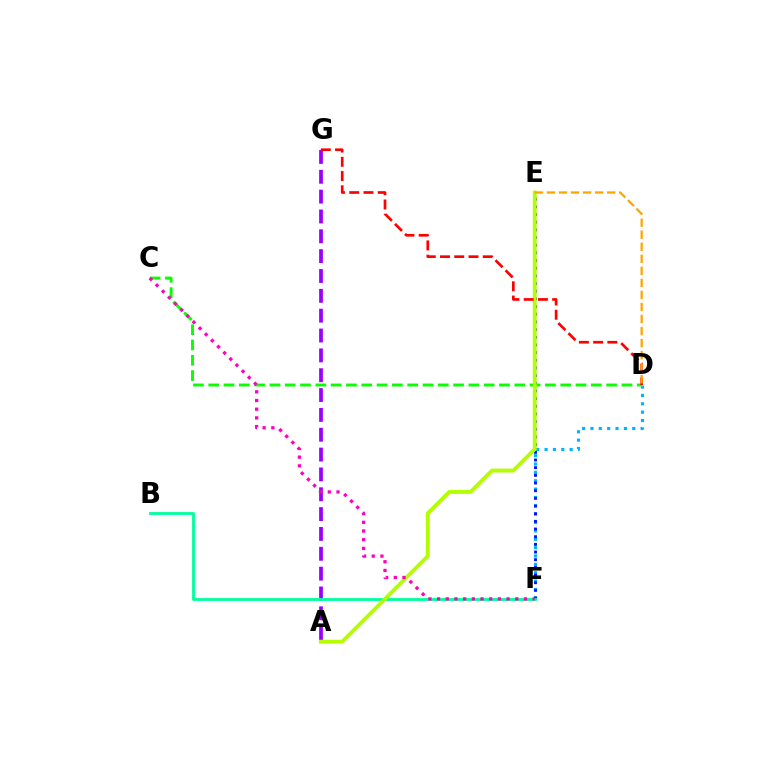{('A', 'G'): [{'color': '#9b00ff', 'line_style': 'dashed', 'thickness': 2.7}], ('D', 'F'): [{'color': '#00b5ff', 'line_style': 'dotted', 'thickness': 2.27}], ('E', 'F'): [{'color': '#0010ff', 'line_style': 'dotted', 'thickness': 2.08}], ('C', 'D'): [{'color': '#08ff00', 'line_style': 'dashed', 'thickness': 2.08}], ('B', 'F'): [{'color': '#00ff9d', 'line_style': 'solid', 'thickness': 2.03}], ('A', 'E'): [{'color': '#b3ff00', 'line_style': 'solid', 'thickness': 2.77}], ('D', 'G'): [{'color': '#ff0000', 'line_style': 'dashed', 'thickness': 1.93}], ('D', 'E'): [{'color': '#ffa500', 'line_style': 'dashed', 'thickness': 1.64}], ('C', 'F'): [{'color': '#ff00bd', 'line_style': 'dotted', 'thickness': 2.36}]}